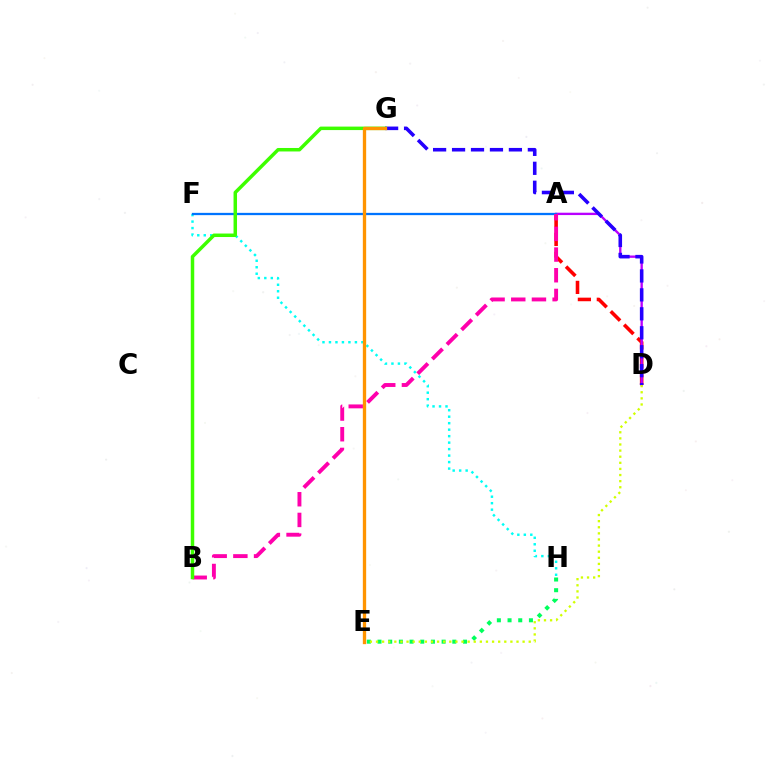{('E', 'H'): [{'color': '#00ff5c', 'line_style': 'dotted', 'thickness': 2.9}], ('A', 'D'): [{'color': '#ff0000', 'line_style': 'dashed', 'thickness': 2.57}, {'color': '#b900ff', 'line_style': 'solid', 'thickness': 1.7}], ('F', 'H'): [{'color': '#00fff6', 'line_style': 'dotted', 'thickness': 1.76}], ('A', 'F'): [{'color': '#0074ff', 'line_style': 'solid', 'thickness': 1.64}], ('D', 'G'): [{'color': '#2500ff', 'line_style': 'dashed', 'thickness': 2.57}], ('D', 'E'): [{'color': '#d1ff00', 'line_style': 'dotted', 'thickness': 1.66}], ('A', 'B'): [{'color': '#ff00ac', 'line_style': 'dashed', 'thickness': 2.81}], ('B', 'G'): [{'color': '#3dff00', 'line_style': 'solid', 'thickness': 2.51}], ('E', 'G'): [{'color': '#ff9400', 'line_style': 'solid', 'thickness': 2.39}]}